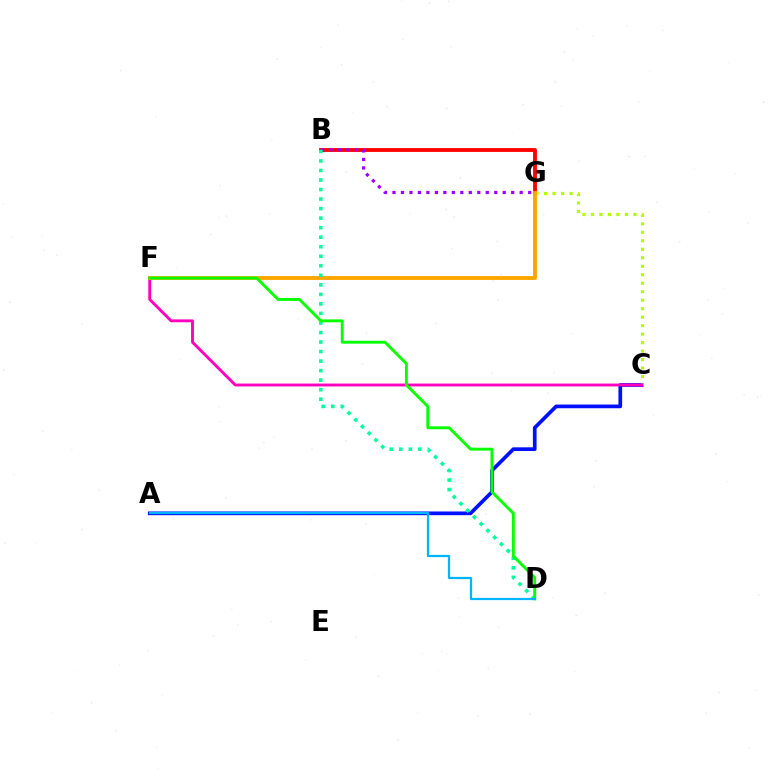{('A', 'C'): [{'color': '#0010ff', 'line_style': 'solid', 'thickness': 2.66}], ('B', 'G'): [{'color': '#ff0000', 'line_style': 'solid', 'thickness': 2.77}, {'color': '#9b00ff', 'line_style': 'dotted', 'thickness': 2.3}], ('C', 'G'): [{'color': '#b3ff00', 'line_style': 'dotted', 'thickness': 2.31}], ('C', 'F'): [{'color': '#ff00bd', 'line_style': 'solid', 'thickness': 2.07}], ('F', 'G'): [{'color': '#ffa500', 'line_style': 'solid', 'thickness': 2.79}], ('B', 'D'): [{'color': '#00ff9d', 'line_style': 'dotted', 'thickness': 2.59}], ('D', 'F'): [{'color': '#08ff00', 'line_style': 'solid', 'thickness': 2.08}], ('A', 'D'): [{'color': '#00b5ff', 'line_style': 'solid', 'thickness': 1.6}]}